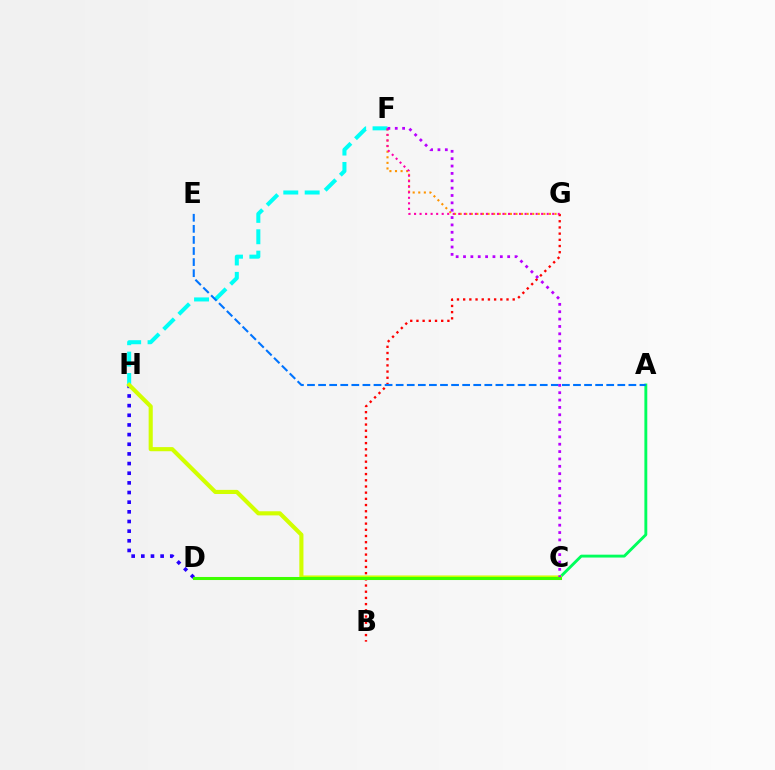{('B', 'G'): [{'color': '#ff0000', 'line_style': 'dotted', 'thickness': 1.68}], ('F', 'H'): [{'color': '#00fff6', 'line_style': 'dashed', 'thickness': 2.9}], ('F', 'G'): [{'color': '#ff9400', 'line_style': 'dotted', 'thickness': 1.52}, {'color': '#ff00ac', 'line_style': 'dotted', 'thickness': 1.5}], ('A', 'C'): [{'color': '#00ff5c', 'line_style': 'solid', 'thickness': 2.07}], ('A', 'E'): [{'color': '#0074ff', 'line_style': 'dashed', 'thickness': 1.51}], ('D', 'H'): [{'color': '#2500ff', 'line_style': 'dotted', 'thickness': 2.62}], ('C', 'H'): [{'color': '#d1ff00', 'line_style': 'solid', 'thickness': 2.97}], ('C', 'F'): [{'color': '#b900ff', 'line_style': 'dotted', 'thickness': 2.0}], ('C', 'D'): [{'color': '#3dff00', 'line_style': 'solid', 'thickness': 2.2}]}